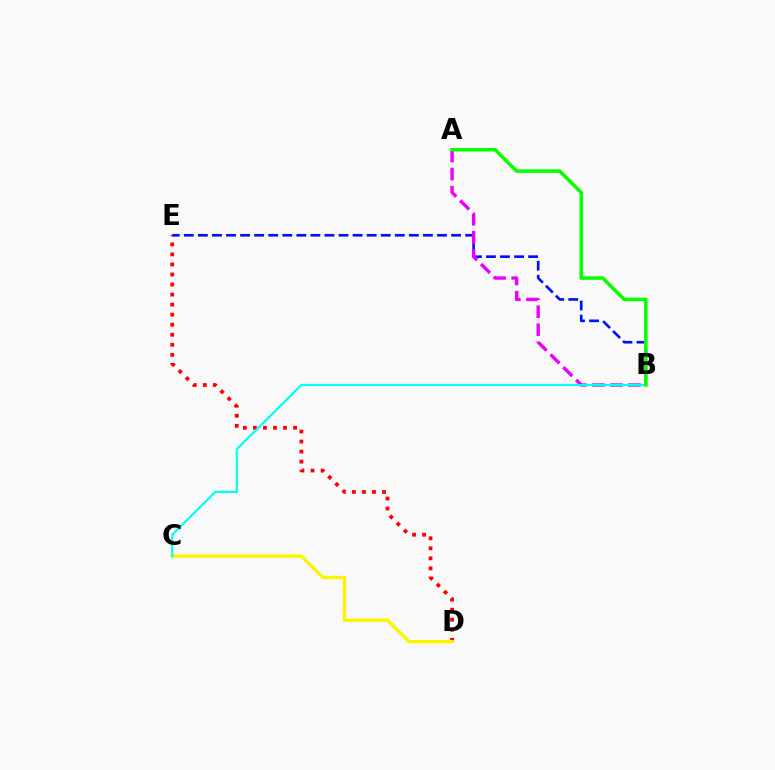{('D', 'E'): [{'color': '#ff0000', 'line_style': 'dotted', 'thickness': 2.73}], ('B', 'E'): [{'color': '#0010ff', 'line_style': 'dashed', 'thickness': 1.91}], ('C', 'D'): [{'color': '#fcf500', 'line_style': 'solid', 'thickness': 2.42}], ('A', 'B'): [{'color': '#ee00ff', 'line_style': 'dashed', 'thickness': 2.45}, {'color': '#08ff00', 'line_style': 'solid', 'thickness': 2.53}], ('B', 'C'): [{'color': '#00fff6', 'line_style': 'solid', 'thickness': 1.59}]}